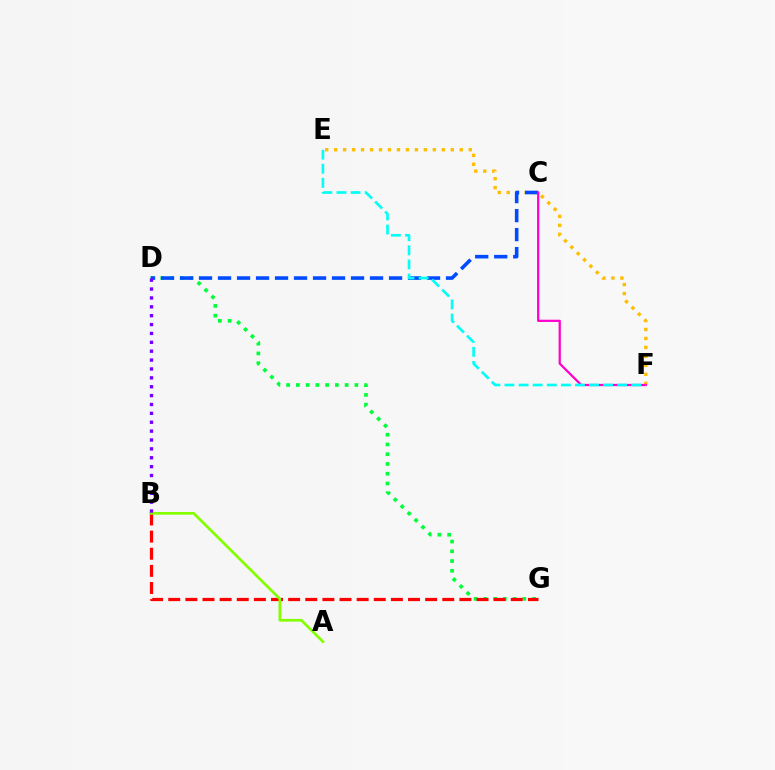{('E', 'F'): [{'color': '#ffbd00', 'line_style': 'dotted', 'thickness': 2.44}, {'color': '#00fff6', 'line_style': 'dashed', 'thickness': 1.92}], ('D', 'G'): [{'color': '#00ff39', 'line_style': 'dotted', 'thickness': 2.65}], ('B', 'G'): [{'color': '#ff0000', 'line_style': 'dashed', 'thickness': 2.33}], ('A', 'B'): [{'color': '#84ff00', 'line_style': 'solid', 'thickness': 1.95}], ('C', 'D'): [{'color': '#004bff', 'line_style': 'dashed', 'thickness': 2.58}], ('C', 'F'): [{'color': '#ff00cf', 'line_style': 'solid', 'thickness': 1.61}], ('B', 'D'): [{'color': '#7200ff', 'line_style': 'dotted', 'thickness': 2.41}]}